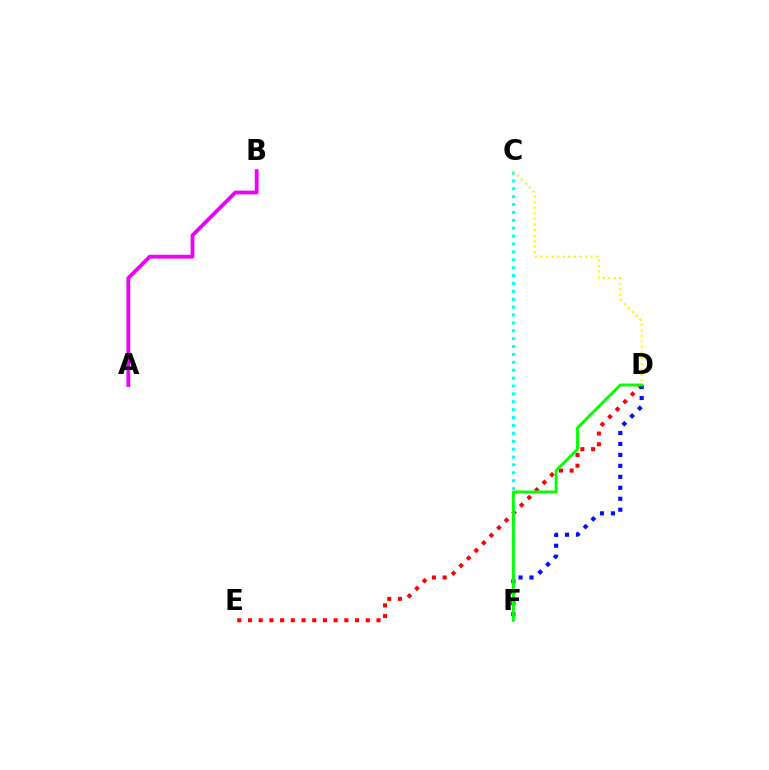{('D', 'E'): [{'color': '#ff0000', 'line_style': 'dotted', 'thickness': 2.91}], ('C', 'F'): [{'color': '#00fff6', 'line_style': 'dotted', 'thickness': 2.14}], ('C', 'D'): [{'color': '#fcf500', 'line_style': 'dotted', 'thickness': 1.51}], ('D', 'F'): [{'color': '#0010ff', 'line_style': 'dotted', 'thickness': 2.98}, {'color': '#08ff00', 'line_style': 'solid', 'thickness': 2.08}], ('A', 'B'): [{'color': '#ee00ff', 'line_style': 'solid', 'thickness': 2.74}]}